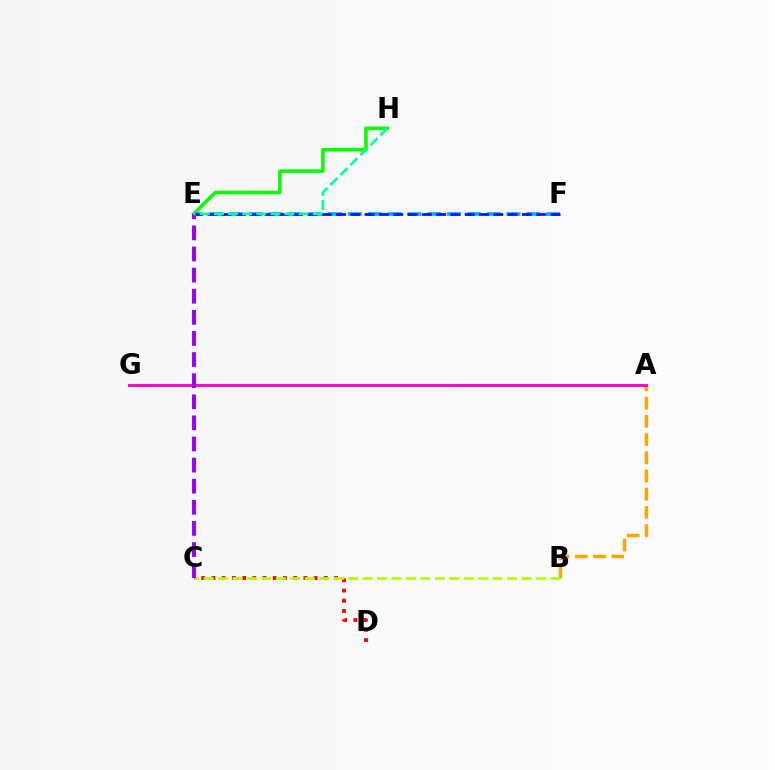{('C', 'D'): [{'color': '#ff0000', 'line_style': 'dotted', 'thickness': 2.78}], ('A', 'B'): [{'color': '#ffa500', 'line_style': 'dashed', 'thickness': 2.47}], ('B', 'C'): [{'color': '#b3ff00', 'line_style': 'dashed', 'thickness': 1.96}], ('E', 'H'): [{'color': '#08ff00', 'line_style': 'solid', 'thickness': 2.59}, {'color': '#00ff9d', 'line_style': 'dashed', 'thickness': 1.92}], ('E', 'F'): [{'color': '#00b5ff', 'line_style': 'dashed', 'thickness': 2.69}, {'color': '#0010ff', 'line_style': 'dashed', 'thickness': 1.94}], ('A', 'G'): [{'color': '#ff00bd', 'line_style': 'solid', 'thickness': 2.06}], ('C', 'E'): [{'color': '#9b00ff', 'line_style': 'dashed', 'thickness': 2.87}]}